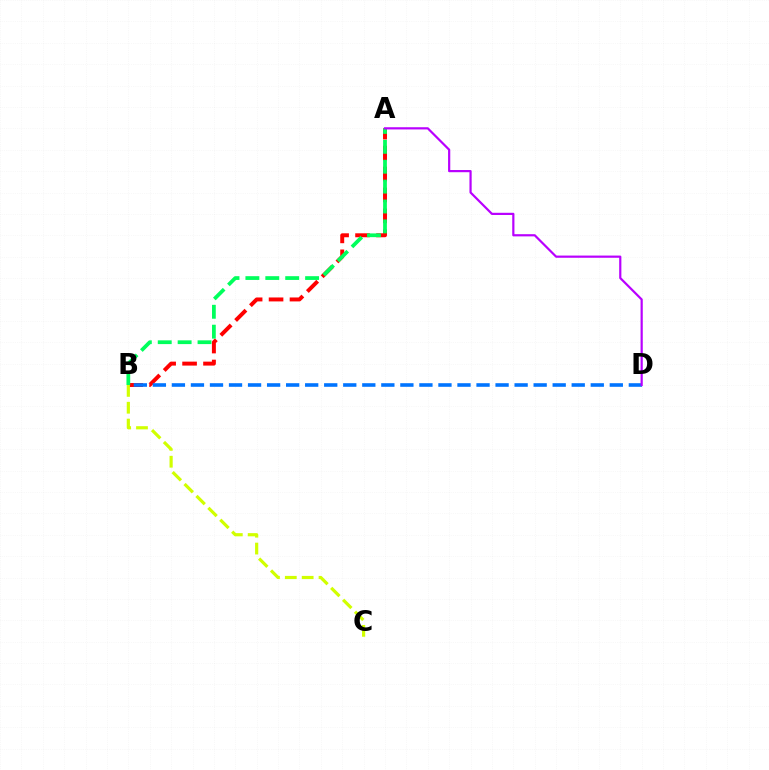{('A', 'B'): [{'color': '#ff0000', 'line_style': 'dashed', 'thickness': 2.84}, {'color': '#00ff5c', 'line_style': 'dashed', 'thickness': 2.7}], ('B', 'D'): [{'color': '#0074ff', 'line_style': 'dashed', 'thickness': 2.59}], ('B', 'C'): [{'color': '#d1ff00', 'line_style': 'dashed', 'thickness': 2.29}], ('A', 'D'): [{'color': '#b900ff', 'line_style': 'solid', 'thickness': 1.58}]}